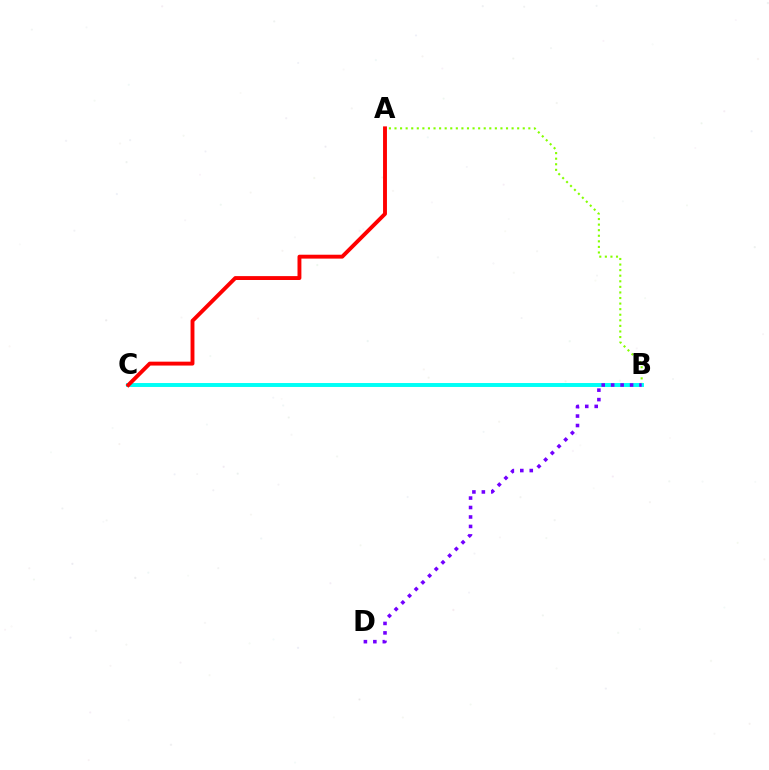{('A', 'B'): [{'color': '#84ff00', 'line_style': 'dotted', 'thickness': 1.52}], ('B', 'C'): [{'color': '#00fff6', 'line_style': 'solid', 'thickness': 2.83}], ('A', 'C'): [{'color': '#ff0000', 'line_style': 'solid', 'thickness': 2.8}], ('B', 'D'): [{'color': '#7200ff', 'line_style': 'dotted', 'thickness': 2.57}]}